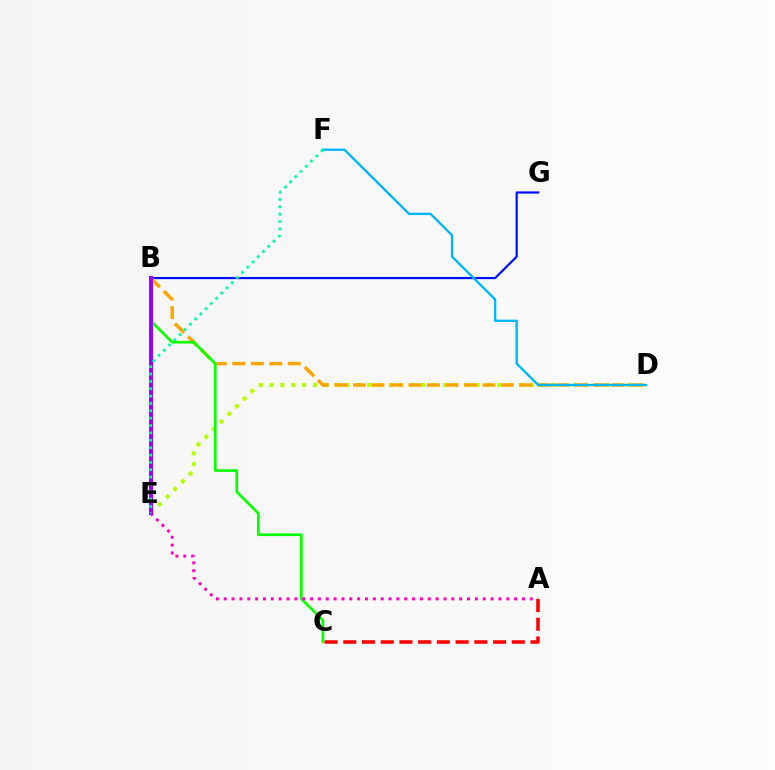{('D', 'E'): [{'color': '#b3ff00', 'line_style': 'dotted', 'thickness': 2.95}], ('B', 'G'): [{'color': '#0010ff', 'line_style': 'solid', 'thickness': 1.6}], ('A', 'C'): [{'color': '#ff0000', 'line_style': 'dashed', 'thickness': 2.54}], ('B', 'D'): [{'color': '#ffa500', 'line_style': 'dashed', 'thickness': 2.51}], ('B', 'C'): [{'color': '#08ff00', 'line_style': 'solid', 'thickness': 1.93}], ('A', 'E'): [{'color': '#ff00bd', 'line_style': 'dotted', 'thickness': 2.13}], ('D', 'F'): [{'color': '#00b5ff', 'line_style': 'solid', 'thickness': 1.7}], ('B', 'E'): [{'color': '#9b00ff', 'line_style': 'solid', 'thickness': 2.88}], ('E', 'F'): [{'color': '#00ff9d', 'line_style': 'dotted', 'thickness': 2.0}]}